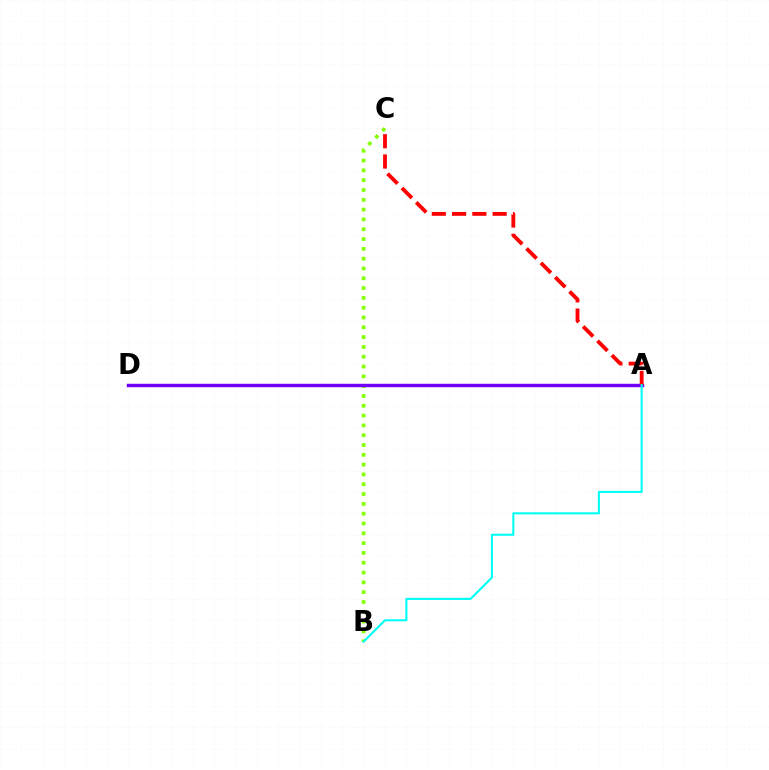{('B', 'C'): [{'color': '#84ff00', 'line_style': 'dotted', 'thickness': 2.67}], ('A', 'D'): [{'color': '#7200ff', 'line_style': 'solid', 'thickness': 2.47}], ('A', 'C'): [{'color': '#ff0000', 'line_style': 'dashed', 'thickness': 2.76}], ('A', 'B'): [{'color': '#00fff6', 'line_style': 'solid', 'thickness': 1.51}]}